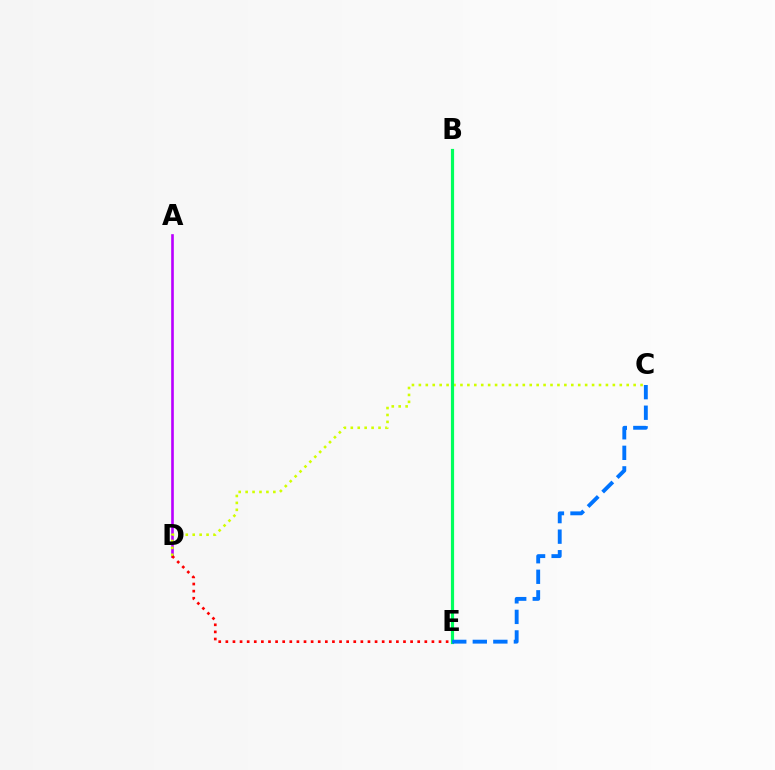{('A', 'D'): [{'color': '#b900ff', 'line_style': 'solid', 'thickness': 1.9}], ('C', 'D'): [{'color': '#d1ff00', 'line_style': 'dotted', 'thickness': 1.88}], ('B', 'E'): [{'color': '#00ff5c', 'line_style': 'solid', 'thickness': 2.29}], ('C', 'E'): [{'color': '#0074ff', 'line_style': 'dashed', 'thickness': 2.79}], ('D', 'E'): [{'color': '#ff0000', 'line_style': 'dotted', 'thickness': 1.93}]}